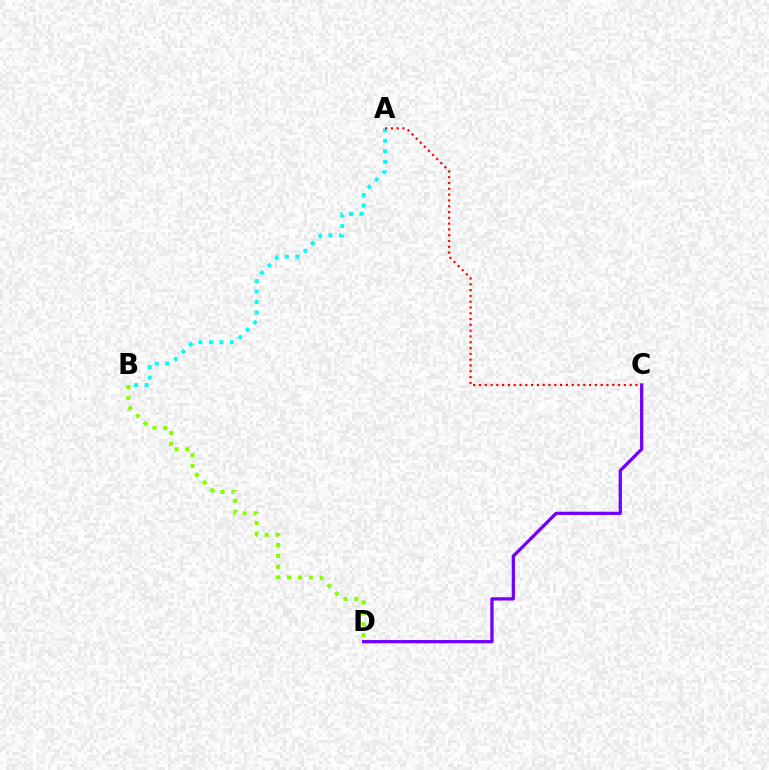{('A', 'B'): [{'color': '#00fff6', 'line_style': 'dotted', 'thickness': 2.85}], ('C', 'D'): [{'color': '#7200ff', 'line_style': 'solid', 'thickness': 2.35}], ('B', 'D'): [{'color': '#84ff00', 'line_style': 'dotted', 'thickness': 2.95}], ('A', 'C'): [{'color': '#ff0000', 'line_style': 'dotted', 'thickness': 1.57}]}